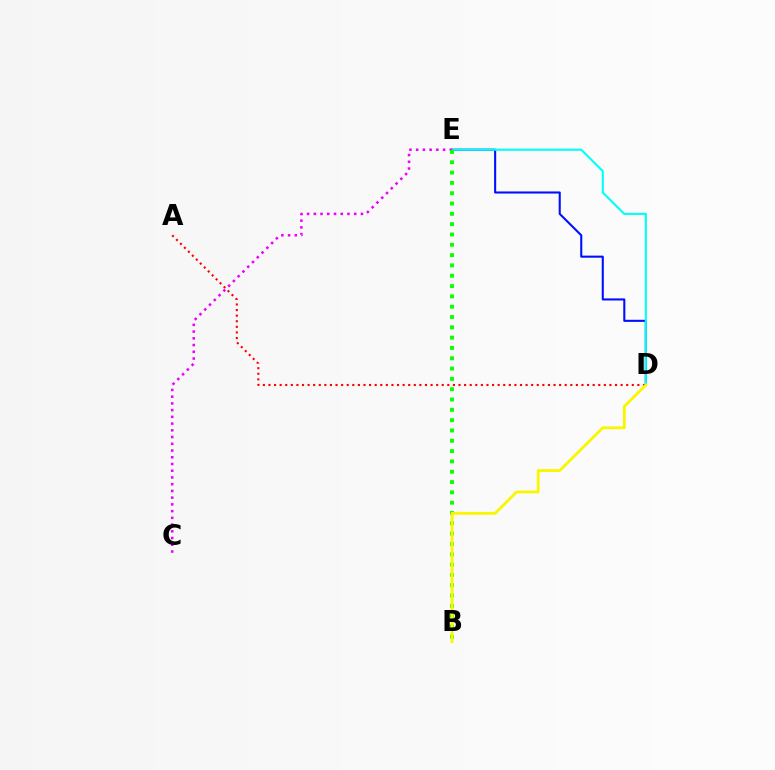{('D', 'E'): [{'color': '#0010ff', 'line_style': 'solid', 'thickness': 1.51}, {'color': '#00fff6', 'line_style': 'solid', 'thickness': 1.51}], ('A', 'D'): [{'color': '#ff0000', 'line_style': 'dotted', 'thickness': 1.52}], ('C', 'E'): [{'color': '#ee00ff', 'line_style': 'dotted', 'thickness': 1.83}], ('B', 'E'): [{'color': '#08ff00', 'line_style': 'dotted', 'thickness': 2.8}], ('B', 'D'): [{'color': '#fcf500', 'line_style': 'solid', 'thickness': 2.03}]}